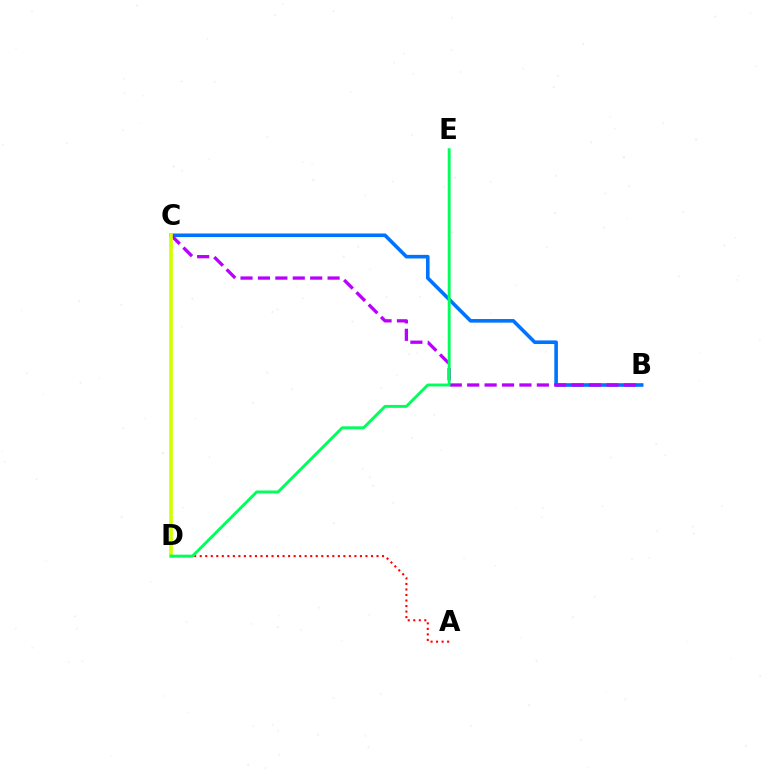{('B', 'C'): [{'color': '#0074ff', 'line_style': 'solid', 'thickness': 2.6}, {'color': '#b900ff', 'line_style': 'dashed', 'thickness': 2.37}], ('C', 'D'): [{'color': '#d1ff00', 'line_style': 'solid', 'thickness': 2.64}], ('A', 'D'): [{'color': '#ff0000', 'line_style': 'dotted', 'thickness': 1.5}], ('D', 'E'): [{'color': '#00ff5c', 'line_style': 'solid', 'thickness': 2.09}]}